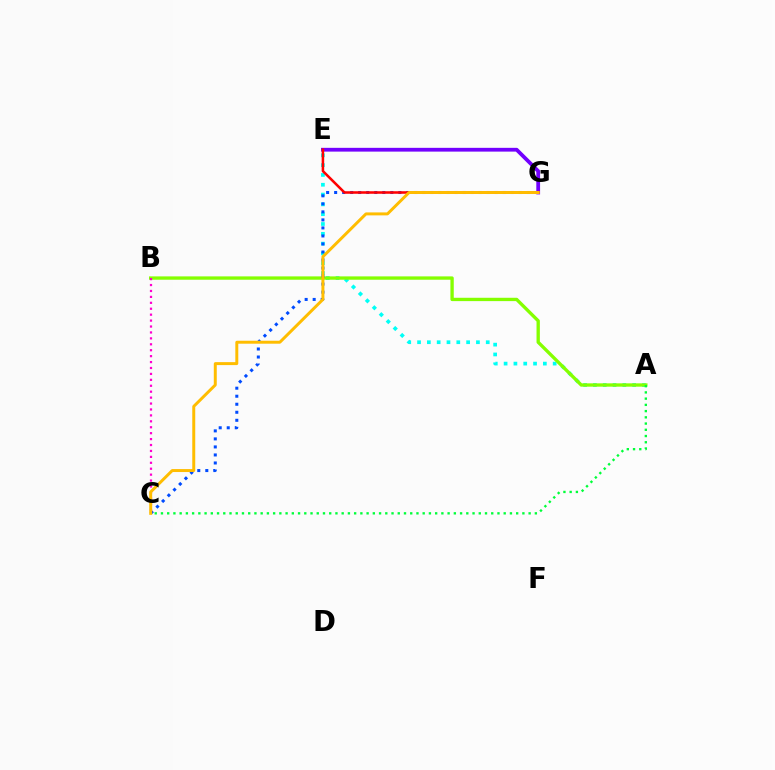{('A', 'E'): [{'color': '#00fff6', 'line_style': 'dotted', 'thickness': 2.67}], ('A', 'B'): [{'color': '#84ff00', 'line_style': 'solid', 'thickness': 2.4}], ('C', 'G'): [{'color': '#004bff', 'line_style': 'dotted', 'thickness': 2.18}, {'color': '#ffbd00', 'line_style': 'solid', 'thickness': 2.13}], ('E', 'G'): [{'color': '#7200ff', 'line_style': 'solid', 'thickness': 2.72}, {'color': '#ff0000', 'line_style': 'solid', 'thickness': 1.83}], ('B', 'C'): [{'color': '#ff00cf', 'line_style': 'dotted', 'thickness': 1.61}], ('A', 'C'): [{'color': '#00ff39', 'line_style': 'dotted', 'thickness': 1.69}]}